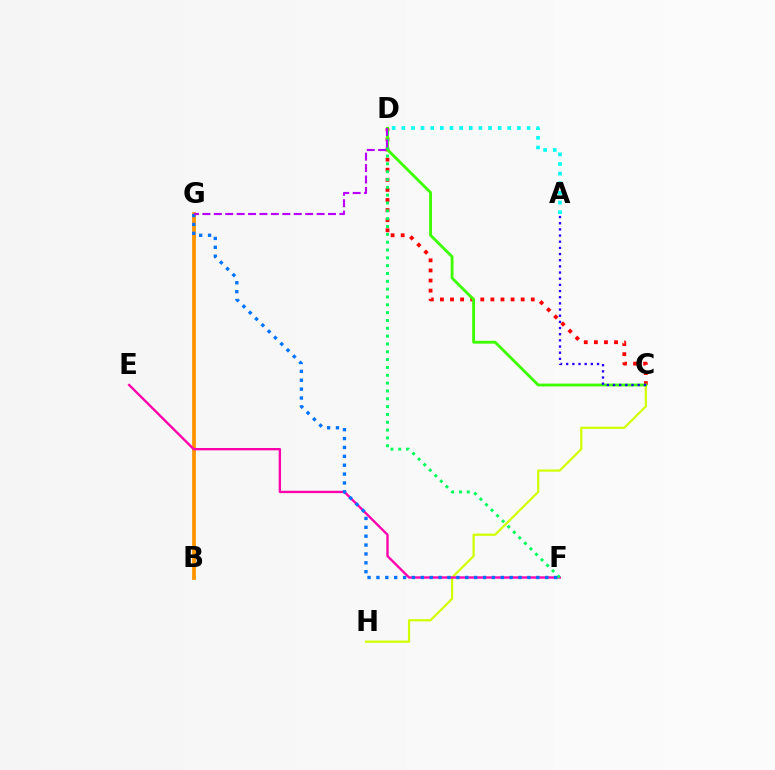{('B', 'G'): [{'color': '#ff9400', 'line_style': 'solid', 'thickness': 2.7}], ('C', 'D'): [{'color': '#ff0000', 'line_style': 'dotted', 'thickness': 2.74}, {'color': '#3dff00', 'line_style': 'solid', 'thickness': 2.04}], ('C', 'H'): [{'color': '#d1ff00', 'line_style': 'solid', 'thickness': 1.59}], ('E', 'F'): [{'color': '#ff00ac', 'line_style': 'solid', 'thickness': 1.69}], ('D', 'F'): [{'color': '#00ff5c', 'line_style': 'dotted', 'thickness': 2.13}], ('A', 'D'): [{'color': '#00fff6', 'line_style': 'dotted', 'thickness': 2.62}], ('A', 'C'): [{'color': '#2500ff', 'line_style': 'dotted', 'thickness': 1.68}], ('F', 'G'): [{'color': '#0074ff', 'line_style': 'dotted', 'thickness': 2.41}], ('D', 'G'): [{'color': '#b900ff', 'line_style': 'dashed', 'thickness': 1.55}]}